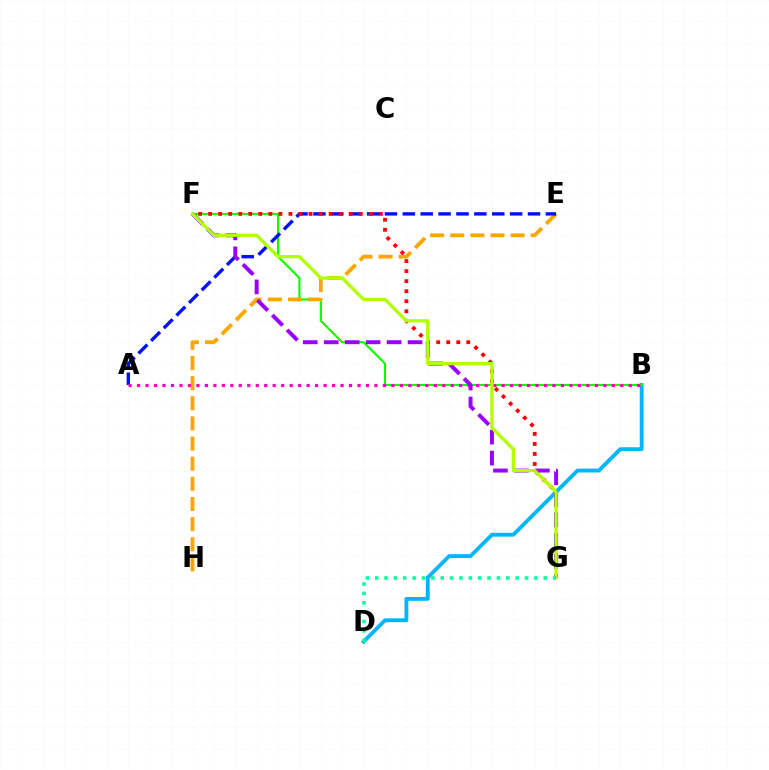{('B', 'D'): [{'color': '#00b5ff', 'line_style': 'solid', 'thickness': 2.77}], ('B', 'F'): [{'color': '#08ff00', 'line_style': 'solid', 'thickness': 1.53}], ('E', 'H'): [{'color': '#ffa500', 'line_style': 'dashed', 'thickness': 2.74}], ('A', 'E'): [{'color': '#0010ff', 'line_style': 'dashed', 'thickness': 2.43}], ('F', 'G'): [{'color': '#ff0000', 'line_style': 'dotted', 'thickness': 2.73}, {'color': '#9b00ff', 'line_style': 'dashed', 'thickness': 2.85}, {'color': '#b3ff00', 'line_style': 'solid', 'thickness': 2.37}], ('A', 'B'): [{'color': '#ff00bd', 'line_style': 'dotted', 'thickness': 2.3}], ('D', 'G'): [{'color': '#00ff9d', 'line_style': 'dotted', 'thickness': 2.54}]}